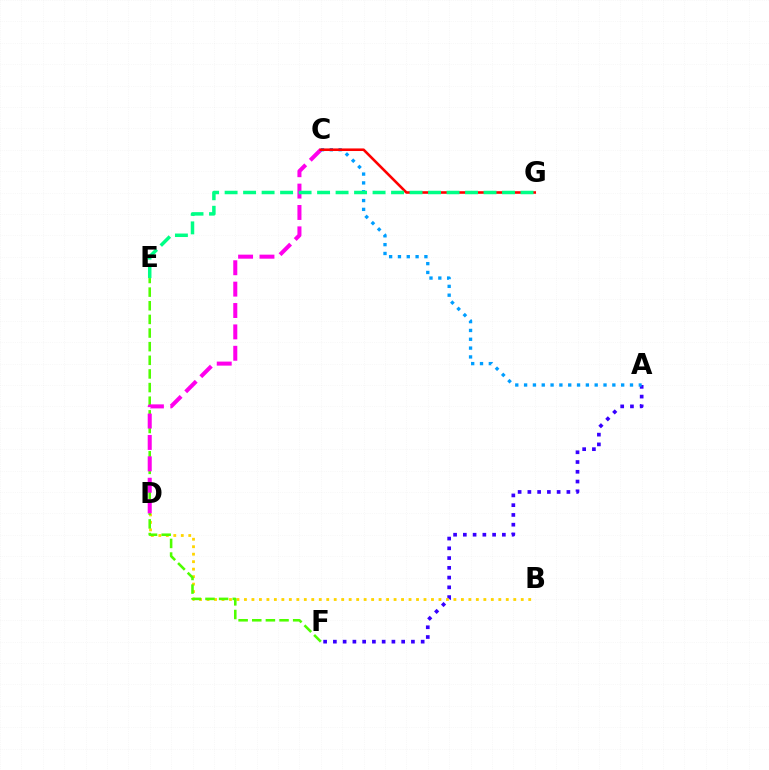{('B', 'D'): [{'color': '#ffd500', 'line_style': 'dotted', 'thickness': 2.03}], ('E', 'F'): [{'color': '#4fff00', 'line_style': 'dashed', 'thickness': 1.85}], ('C', 'D'): [{'color': '#ff00ed', 'line_style': 'dashed', 'thickness': 2.9}], ('A', 'F'): [{'color': '#3700ff', 'line_style': 'dotted', 'thickness': 2.65}], ('A', 'C'): [{'color': '#009eff', 'line_style': 'dotted', 'thickness': 2.4}], ('C', 'G'): [{'color': '#ff0000', 'line_style': 'solid', 'thickness': 1.86}], ('E', 'G'): [{'color': '#00ff86', 'line_style': 'dashed', 'thickness': 2.51}]}